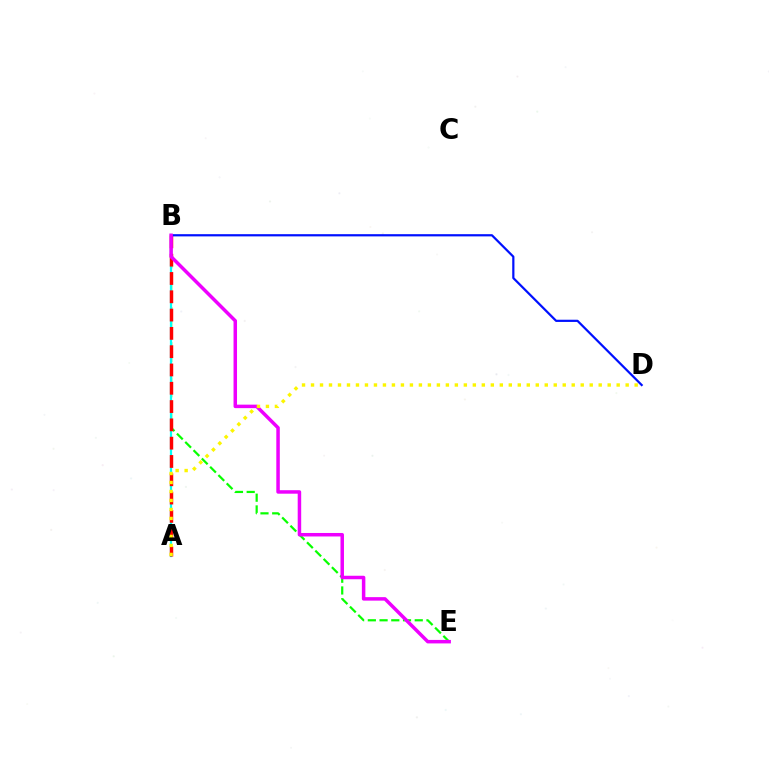{('B', 'E'): [{'color': '#08ff00', 'line_style': 'dashed', 'thickness': 1.59}, {'color': '#ee00ff', 'line_style': 'solid', 'thickness': 2.51}], ('A', 'B'): [{'color': '#00fff6', 'line_style': 'solid', 'thickness': 1.6}, {'color': '#ff0000', 'line_style': 'dashed', 'thickness': 2.49}], ('B', 'D'): [{'color': '#0010ff', 'line_style': 'solid', 'thickness': 1.59}], ('A', 'D'): [{'color': '#fcf500', 'line_style': 'dotted', 'thickness': 2.44}]}